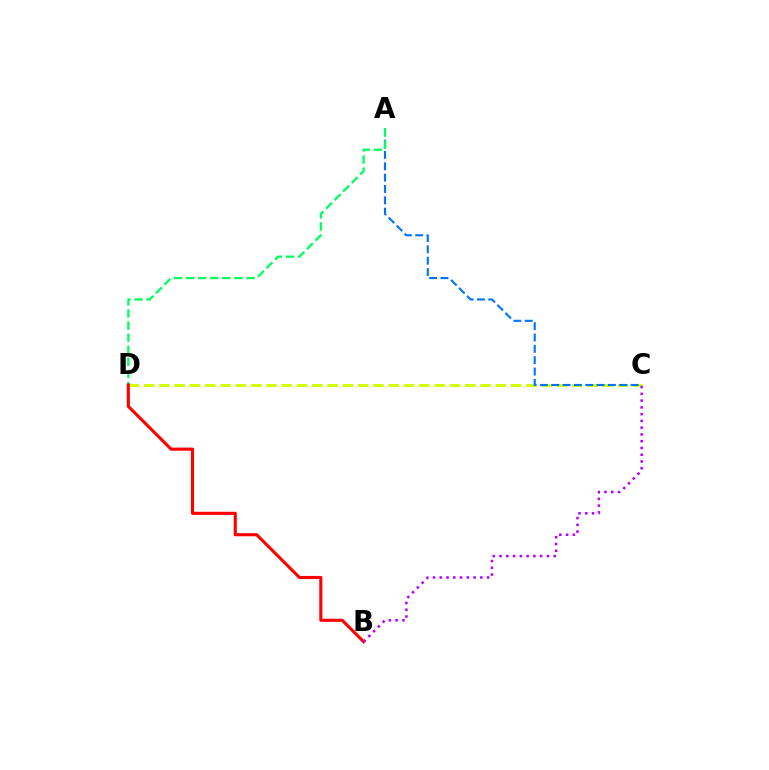{('C', 'D'): [{'color': '#d1ff00', 'line_style': 'dashed', 'thickness': 2.08}], ('A', 'C'): [{'color': '#0074ff', 'line_style': 'dashed', 'thickness': 1.54}], ('A', 'D'): [{'color': '#00ff5c', 'line_style': 'dashed', 'thickness': 1.64}], ('B', 'D'): [{'color': '#ff0000', 'line_style': 'solid', 'thickness': 2.24}], ('B', 'C'): [{'color': '#b900ff', 'line_style': 'dotted', 'thickness': 1.84}]}